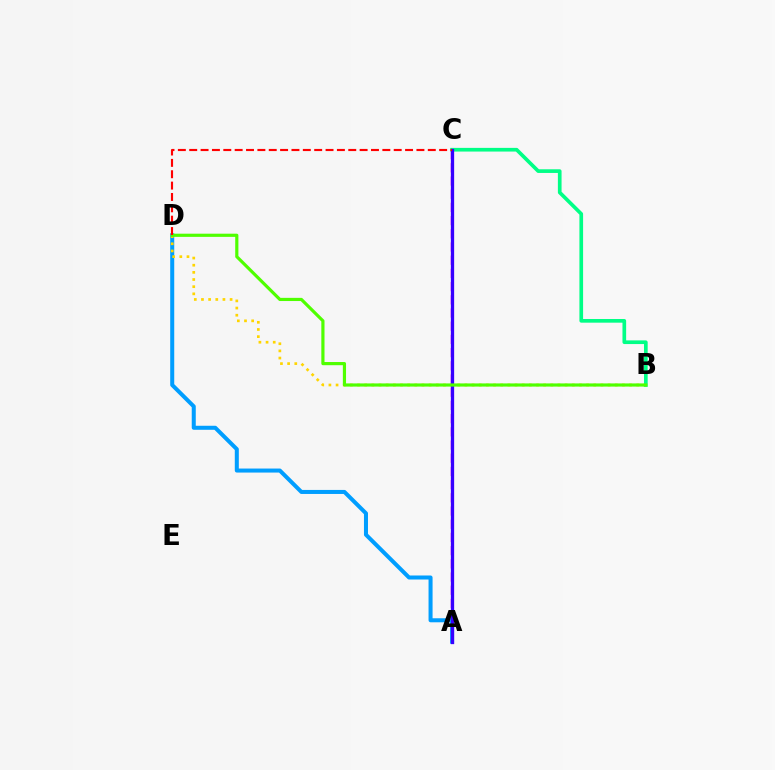{('A', 'C'): [{'color': '#ff00ed', 'line_style': 'dashed', 'thickness': 1.79}, {'color': '#3700ff', 'line_style': 'solid', 'thickness': 2.36}], ('A', 'D'): [{'color': '#009eff', 'line_style': 'solid', 'thickness': 2.9}], ('B', 'D'): [{'color': '#ffd500', 'line_style': 'dotted', 'thickness': 1.94}, {'color': '#4fff00', 'line_style': 'solid', 'thickness': 2.29}], ('B', 'C'): [{'color': '#00ff86', 'line_style': 'solid', 'thickness': 2.65}], ('C', 'D'): [{'color': '#ff0000', 'line_style': 'dashed', 'thickness': 1.54}]}